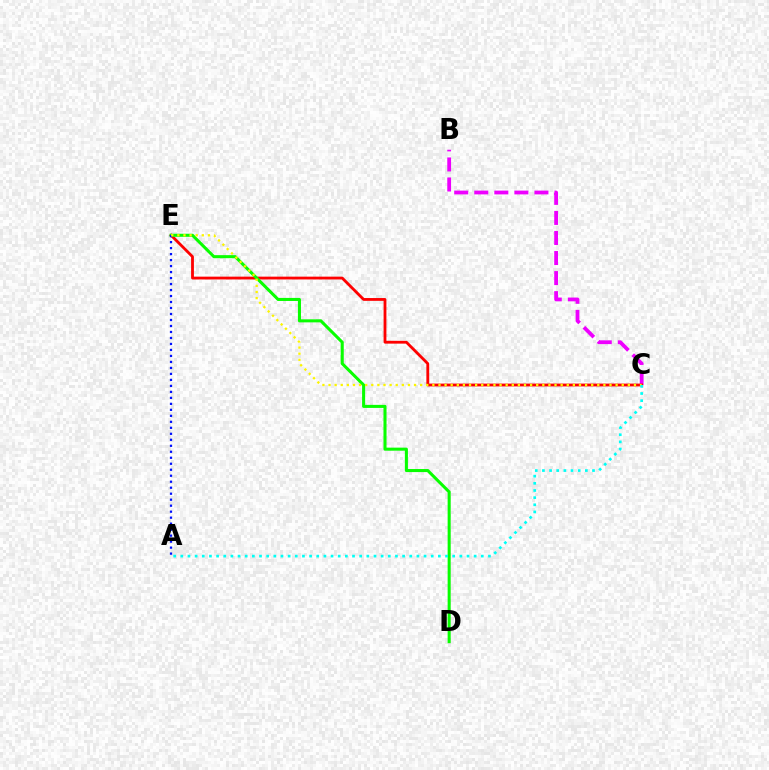{('B', 'C'): [{'color': '#ee00ff', 'line_style': 'dashed', 'thickness': 2.72}], ('C', 'E'): [{'color': '#ff0000', 'line_style': 'solid', 'thickness': 2.02}, {'color': '#fcf500', 'line_style': 'dotted', 'thickness': 1.66}], ('D', 'E'): [{'color': '#08ff00', 'line_style': 'solid', 'thickness': 2.2}], ('A', 'E'): [{'color': '#0010ff', 'line_style': 'dotted', 'thickness': 1.63}], ('A', 'C'): [{'color': '#00fff6', 'line_style': 'dotted', 'thickness': 1.94}]}